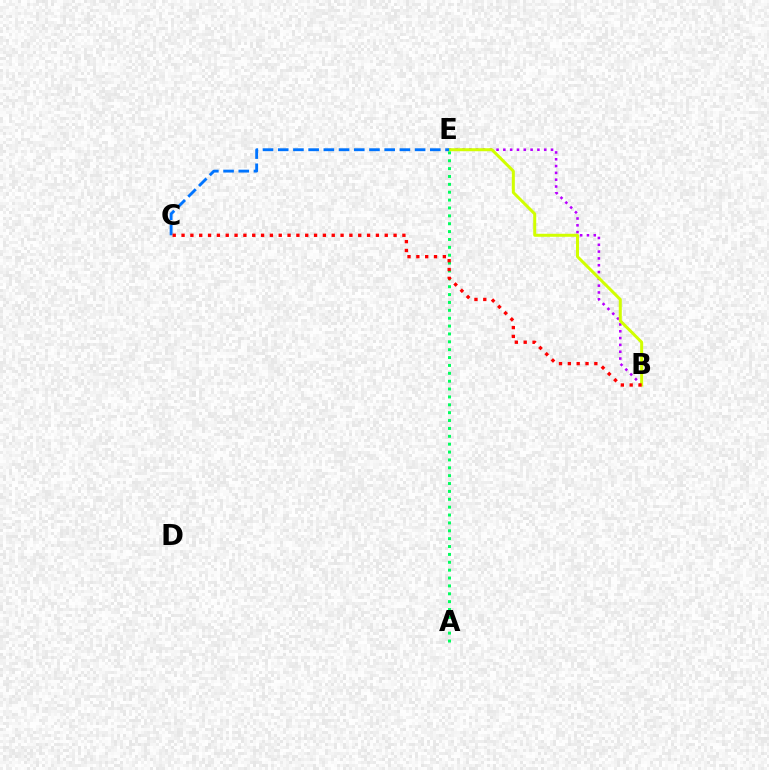{('B', 'E'): [{'color': '#b900ff', 'line_style': 'dotted', 'thickness': 1.85}, {'color': '#d1ff00', 'line_style': 'solid', 'thickness': 2.16}], ('A', 'E'): [{'color': '#00ff5c', 'line_style': 'dotted', 'thickness': 2.14}], ('C', 'E'): [{'color': '#0074ff', 'line_style': 'dashed', 'thickness': 2.07}], ('B', 'C'): [{'color': '#ff0000', 'line_style': 'dotted', 'thickness': 2.4}]}